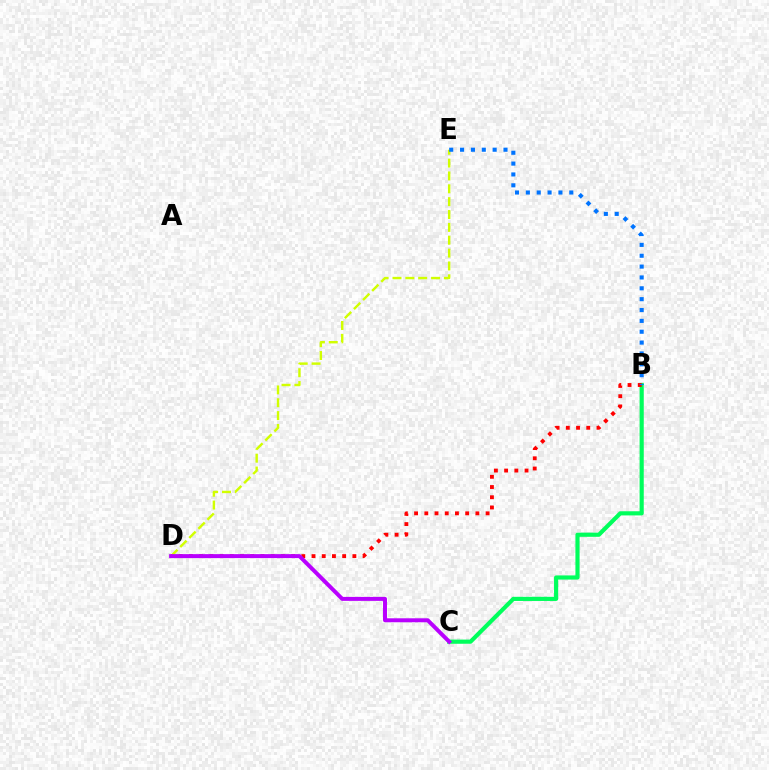{('B', 'C'): [{'color': '#00ff5c', 'line_style': 'solid', 'thickness': 3.0}], ('D', 'E'): [{'color': '#d1ff00', 'line_style': 'dashed', 'thickness': 1.75}], ('B', 'D'): [{'color': '#ff0000', 'line_style': 'dotted', 'thickness': 2.78}], ('C', 'D'): [{'color': '#b900ff', 'line_style': 'solid', 'thickness': 2.86}], ('B', 'E'): [{'color': '#0074ff', 'line_style': 'dotted', 'thickness': 2.95}]}